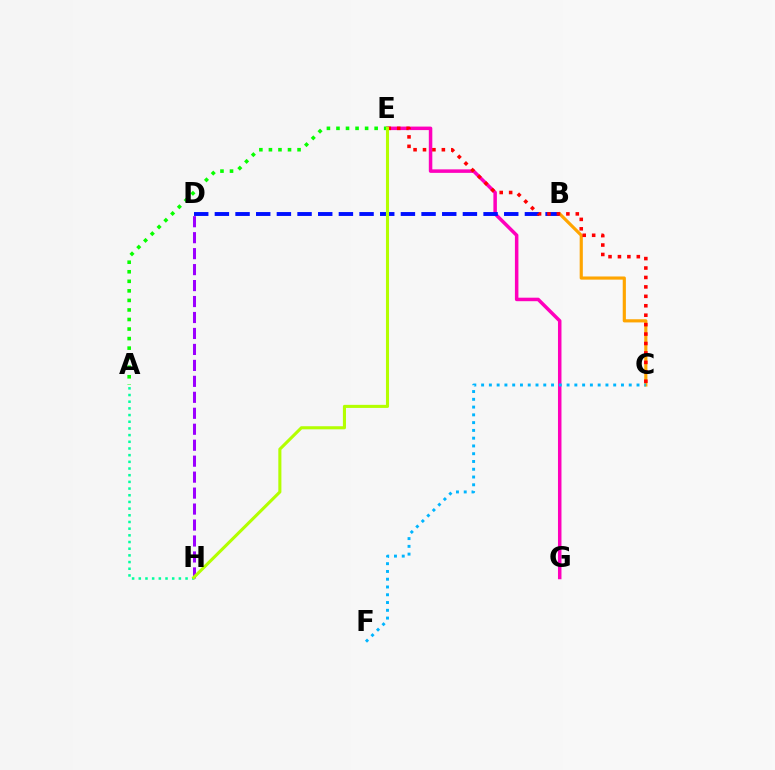{('A', 'H'): [{'color': '#00ff9d', 'line_style': 'dotted', 'thickness': 1.82}], ('E', 'G'): [{'color': '#ff00bd', 'line_style': 'solid', 'thickness': 2.52}], ('B', 'D'): [{'color': '#0010ff', 'line_style': 'dashed', 'thickness': 2.81}], ('A', 'E'): [{'color': '#08ff00', 'line_style': 'dotted', 'thickness': 2.59}], ('B', 'C'): [{'color': '#ffa500', 'line_style': 'solid', 'thickness': 2.27}], ('D', 'H'): [{'color': '#9b00ff', 'line_style': 'dashed', 'thickness': 2.17}], ('C', 'F'): [{'color': '#00b5ff', 'line_style': 'dotted', 'thickness': 2.11}], ('C', 'E'): [{'color': '#ff0000', 'line_style': 'dotted', 'thickness': 2.56}], ('E', 'H'): [{'color': '#b3ff00', 'line_style': 'solid', 'thickness': 2.21}]}